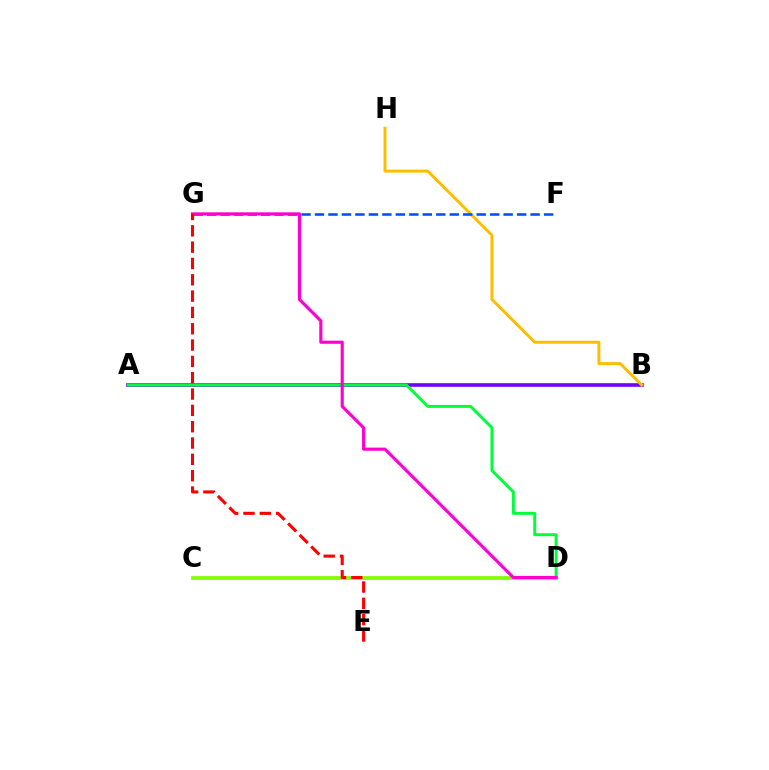{('A', 'B'): [{'color': '#7200ff', 'line_style': 'solid', 'thickness': 2.61}], ('B', 'H'): [{'color': '#ffbd00', 'line_style': 'solid', 'thickness': 2.12}], ('A', 'D'): [{'color': '#00ff39', 'line_style': 'solid', 'thickness': 2.13}], ('F', 'G'): [{'color': '#004bff', 'line_style': 'dashed', 'thickness': 1.83}], ('C', 'D'): [{'color': '#00fff6', 'line_style': 'dotted', 'thickness': 1.65}, {'color': '#84ff00', 'line_style': 'solid', 'thickness': 2.72}], ('D', 'G'): [{'color': '#ff00cf', 'line_style': 'solid', 'thickness': 2.25}], ('E', 'G'): [{'color': '#ff0000', 'line_style': 'dashed', 'thickness': 2.22}]}